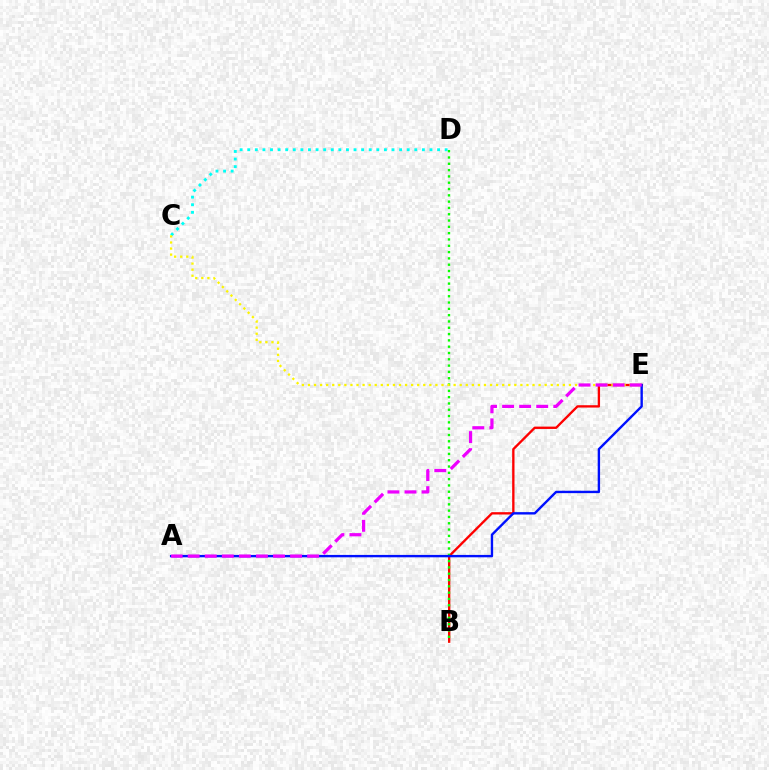{('B', 'E'): [{'color': '#ff0000', 'line_style': 'solid', 'thickness': 1.69}], ('C', 'D'): [{'color': '#00fff6', 'line_style': 'dotted', 'thickness': 2.06}], ('B', 'D'): [{'color': '#08ff00', 'line_style': 'dotted', 'thickness': 1.71}], ('A', 'E'): [{'color': '#0010ff', 'line_style': 'solid', 'thickness': 1.72}, {'color': '#ee00ff', 'line_style': 'dashed', 'thickness': 2.32}], ('C', 'E'): [{'color': '#fcf500', 'line_style': 'dotted', 'thickness': 1.65}]}